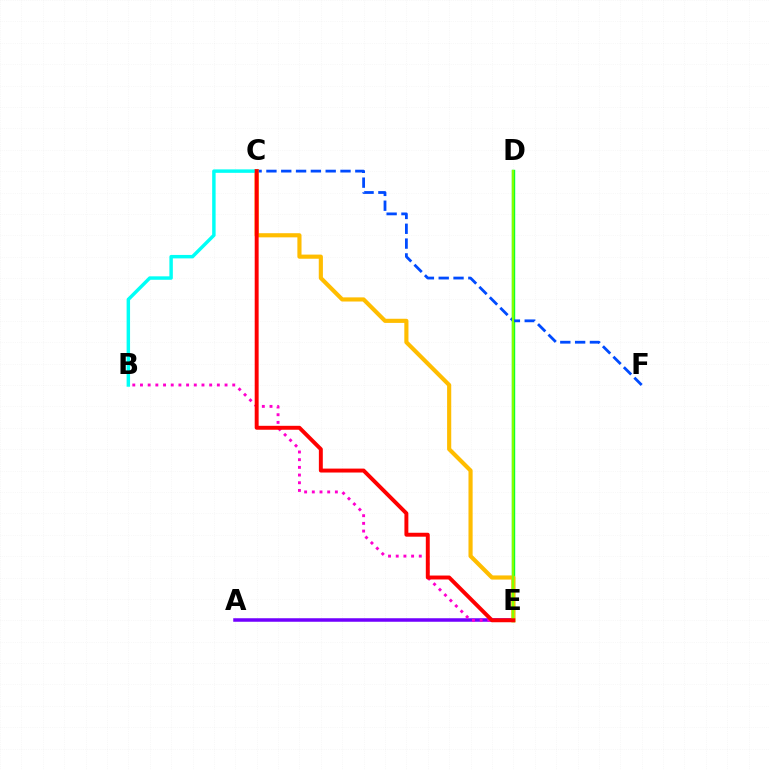{('D', 'E'): [{'color': '#00ff39', 'line_style': 'solid', 'thickness': 2.45}, {'color': '#84ff00', 'line_style': 'solid', 'thickness': 1.63}], ('C', 'F'): [{'color': '#004bff', 'line_style': 'dashed', 'thickness': 2.01}], ('A', 'E'): [{'color': '#7200ff', 'line_style': 'solid', 'thickness': 2.53}], ('B', 'E'): [{'color': '#ff00cf', 'line_style': 'dotted', 'thickness': 2.09}], ('C', 'E'): [{'color': '#ffbd00', 'line_style': 'solid', 'thickness': 2.98}, {'color': '#ff0000', 'line_style': 'solid', 'thickness': 2.83}], ('B', 'C'): [{'color': '#00fff6', 'line_style': 'solid', 'thickness': 2.48}]}